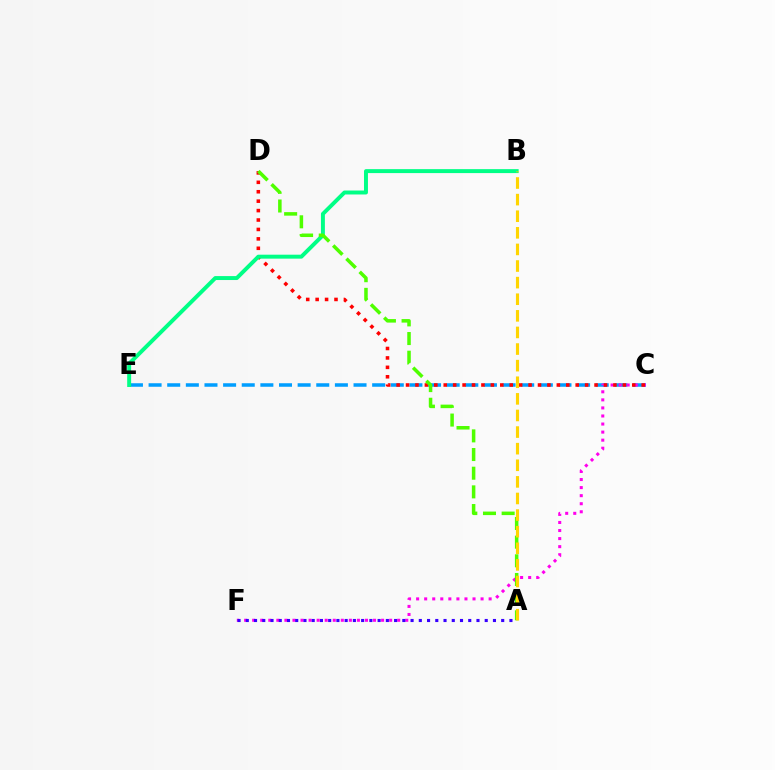{('C', 'E'): [{'color': '#009eff', 'line_style': 'dashed', 'thickness': 2.53}], ('C', 'F'): [{'color': '#ff00ed', 'line_style': 'dotted', 'thickness': 2.19}], ('C', 'D'): [{'color': '#ff0000', 'line_style': 'dotted', 'thickness': 2.56}], ('B', 'E'): [{'color': '#00ff86', 'line_style': 'solid', 'thickness': 2.84}], ('A', 'D'): [{'color': '#4fff00', 'line_style': 'dashed', 'thickness': 2.54}], ('A', 'B'): [{'color': '#ffd500', 'line_style': 'dashed', 'thickness': 2.26}], ('A', 'F'): [{'color': '#3700ff', 'line_style': 'dotted', 'thickness': 2.24}]}